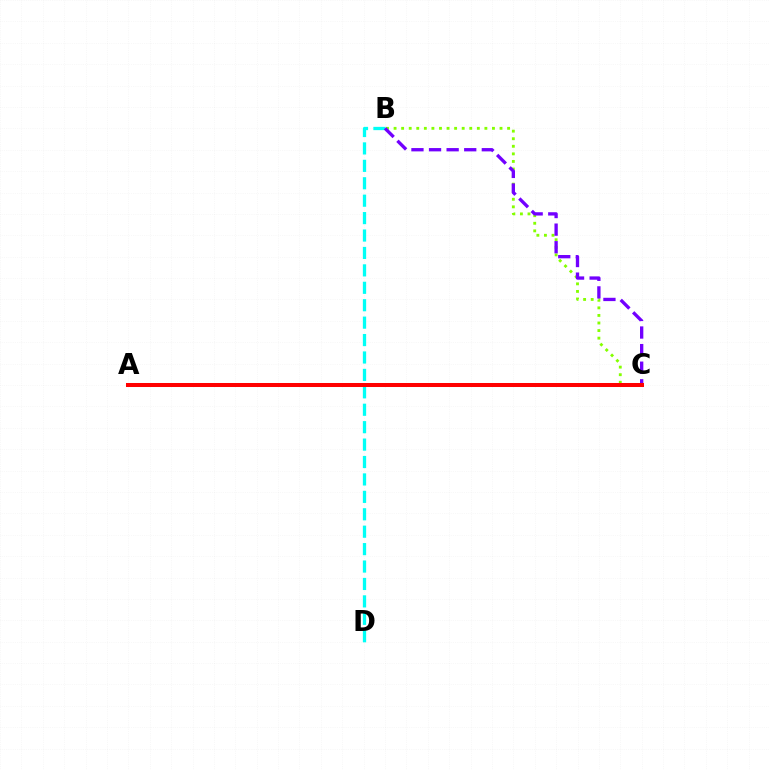{('B', 'D'): [{'color': '#00fff6', 'line_style': 'dashed', 'thickness': 2.37}], ('B', 'C'): [{'color': '#84ff00', 'line_style': 'dotted', 'thickness': 2.06}, {'color': '#7200ff', 'line_style': 'dashed', 'thickness': 2.39}], ('A', 'C'): [{'color': '#ff0000', 'line_style': 'solid', 'thickness': 2.89}]}